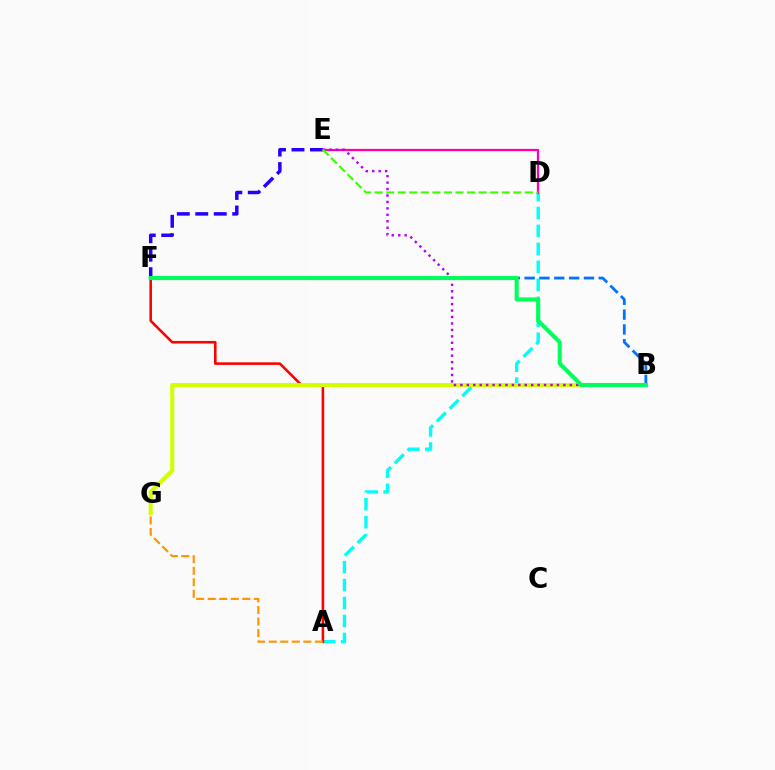{('A', 'D'): [{'color': '#00fff6', 'line_style': 'dashed', 'thickness': 2.44}], ('E', 'F'): [{'color': '#2500ff', 'line_style': 'dashed', 'thickness': 2.51}], ('A', 'F'): [{'color': '#ff0000', 'line_style': 'solid', 'thickness': 1.85}], ('B', 'G'): [{'color': '#d1ff00', 'line_style': 'solid', 'thickness': 2.92}], ('D', 'E'): [{'color': '#ff00ac', 'line_style': 'solid', 'thickness': 1.63}, {'color': '#3dff00', 'line_style': 'dashed', 'thickness': 1.57}], ('B', 'E'): [{'color': '#b900ff', 'line_style': 'dotted', 'thickness': 1.75}], ('A', 'G'): [{'color': '#ff9400', 'line_style': 'dashed', 'thickness': 1.57}], ('B', 'F'): [{'color': '#0074ff', 'line_style': 'dashed', 'thickness': 2.02}, {'color': '#00ff5c', 'line_style': 'solid', 'thickness': 2.93}]}